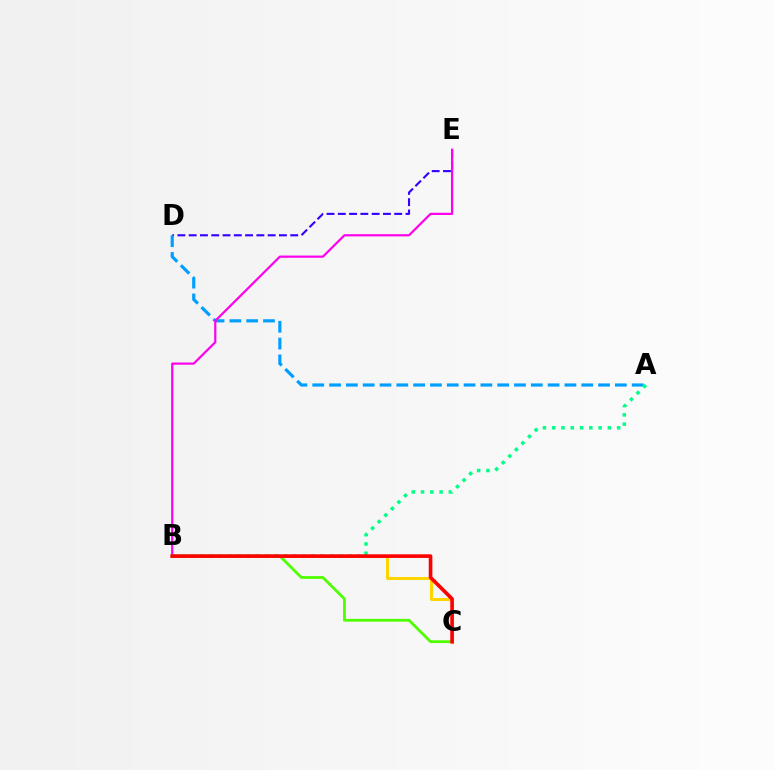{('D', 'E'): [{'color': '#3700ff', 'line_style': 'dashed', 'thickness': 1.53}], ('B', 'C'): [{'color': '#ffd500', 'line_style': 'solid', 'thickness': 2.19}, {'color': '#4fff00', 'line_style': 'solid', 'thickness': 2.0}, {'color': '#ff0000', 'line_style': 'solid', 'thickness': 2.62}], ('A', 'D'): [{'color': '#009eff', 'line_style': 'dashed', 'thickness': 2.28}], ('B', 'E'): [{'color': '#ff00ed', 'line_style': 'solid', 'thickness': 1.59}], ('A', 'B'): [{'color': '#00ff86', 'line_style': 'dotted', 'thickness': 2.52}]}